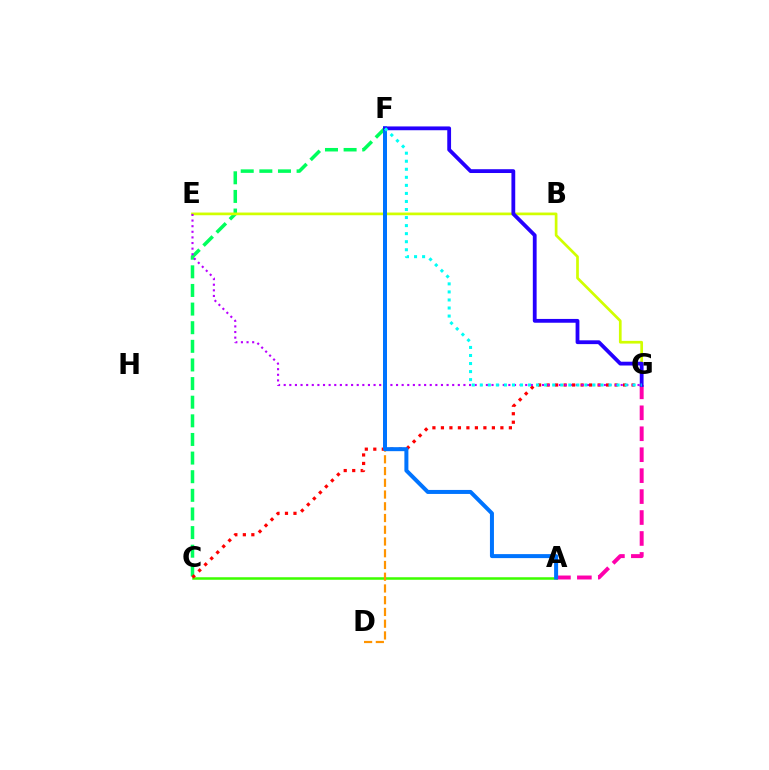{('C', 'F'): [{'color': '#00ff5c', 'line_style': 'dashed', 'thickness': 2.53}], ('A', 'G'): [{'color': '#ff00ac', 'line_style': 'dashed', 'thickness': 2.85}], ('E', 'G'): [{'color': '#d1ff00', 'line_style': 'solid', 'thickness': 1.95}, {'color': '#b900ff', 'line_style': 'dotted', 'thickness': 1.53}], ('A', 'C'): [{'color': '#3dff00', 'line_style': 'solid', 'thickness': 1.82}], ('D', 'F'): [{'color': '#ff9400', 'line_style': 'dashed', 'thickness': 1.59}], ('C', 'G'): [{'color': '#ff0000', 'line_style': 'dotted', 'thickness': 2.31}], ('A', 'F'): [{'color': '#0074ff', 'line_style': 'solid', 'thickness': 2.88}], ('F', 'G'): [{'color': '#2500ff', 'line_style': 'solid', 'thickness': 2.74}, {'color': '#00fff6', 'line_style': 'dotted', 'thickness': 2.19}]}